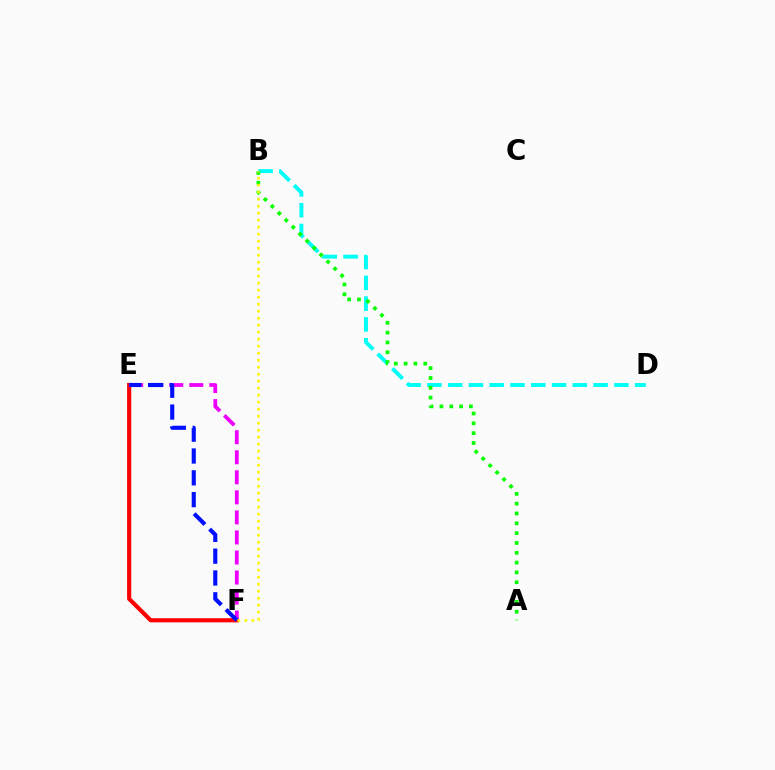{('B', 'D'): [{'color': '#00fff6', 'line_style': 'dashed', 'thickness': 2.82}], ('E', 'F'): [{'color': '#ff0000', 'line_style': 'solid', 'thickness': 2.99}, {'color': '#ee00ff', 'line_style': 'dashed', 'thickness': 2.72}, {'color': '#0010ff', 'line_style': 'dashed', 'thickness': 2.96}], ('A', 'B'): [{'color': '#08ff00', 'line_style': 'dotted', 'thickness': 2.67}], ('B', 'F'): [{'color': '#fcf500', 'line_style': 'dotted', 'thickness': 1.9}]}